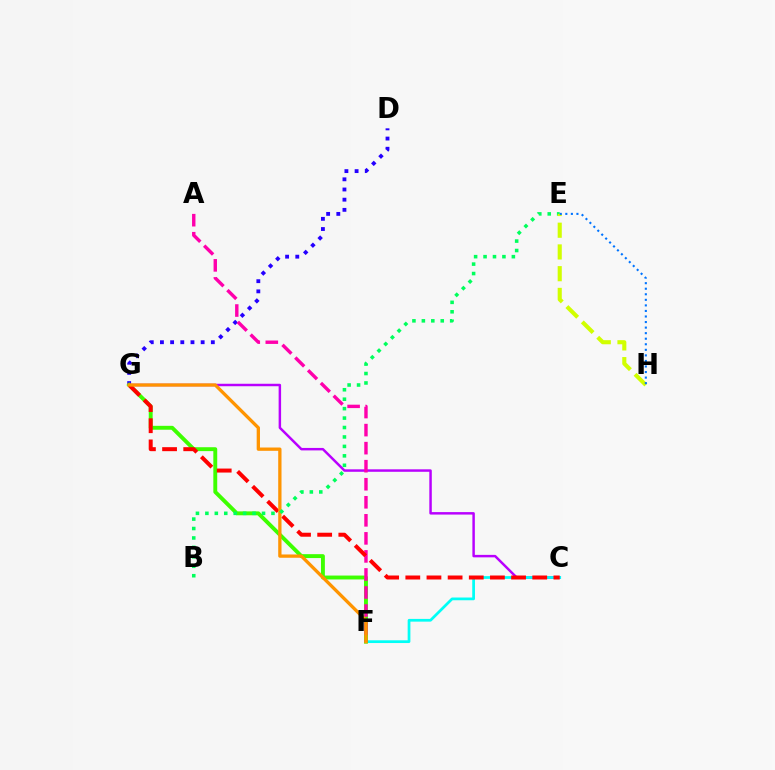{('C', 'G'): [{'color': '#b900ff', 'line_style': 'solid', 'thickness': 1.78}, {'color': '#ff0000', 'line_style': 'dashed', 'thickness': 2.87}], ('D', 'G'): [{'color': '#2500ff', 'line_style': 'dotted', 'thickness': 2.77}], ('C', 'F'): [{'color': '#00fff6', 'line_style': 'solid', 'thickness': 1.97}], ('F', 'G'): [{'color': '#3dff00', 'line_style': 'solid', 'thickness': 2.81}, {'color': '#ff9400', 'line_style': 'solid', 'thickness': 2.37}], ('A', 'F'): [{'color': '#ff00ac', 'line_style': 'dashed', 'thickness': 2.45}], ('B', 'E'): [{'color': '#00ff5c', 'line_style': 'dotted', 'thickness': 2.56}], ('E', 'H'): [{'color': '#d1ff00', 'line_style': 'dashed', 'thickness': 2.95}, {'color': '#0074ff', 'line_style': 'dotted', 'thickness': 1.51}]}